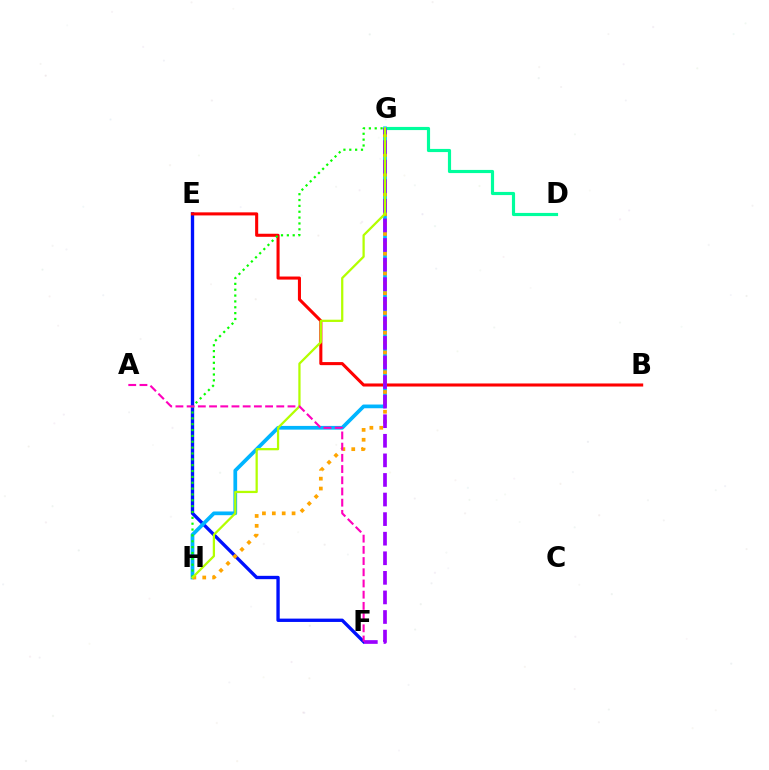{('E', 'F'): [{'color': '#0010ff', 'line_style': 'solid', 'thickness': 2.41}], ('B', 'E'): [{'color': '#ff0000', 'line_style': 'solid', 'thickness': 2.21}], ('D', 'G'): [{'color': '#00ff9d', 'line_style': 'solid', 'thickness': 2.27}], ('G', 'H'): [{'color': '#00b5ff', 'line_style': 'solid', 'thickness': 2.68}, {'color': '#ffa500', 'line_style': 'dotted', 'thickness': 2.68}, {'color': '#08ff00', 'line_style': 'dotted', 'thickness': 1.59}, {'color': '#b3ff00', 'line_style': 'solid', 'thickness': 1.62}], ('F', 'G'): [{'color': '#9b00ff', 'line_style': 'dashed', 'thickness': 2.66}], ('A', 'F'): [{'color': '#ff00bd', 'line_style': 'dashed', 'thickness': 1.52}]}